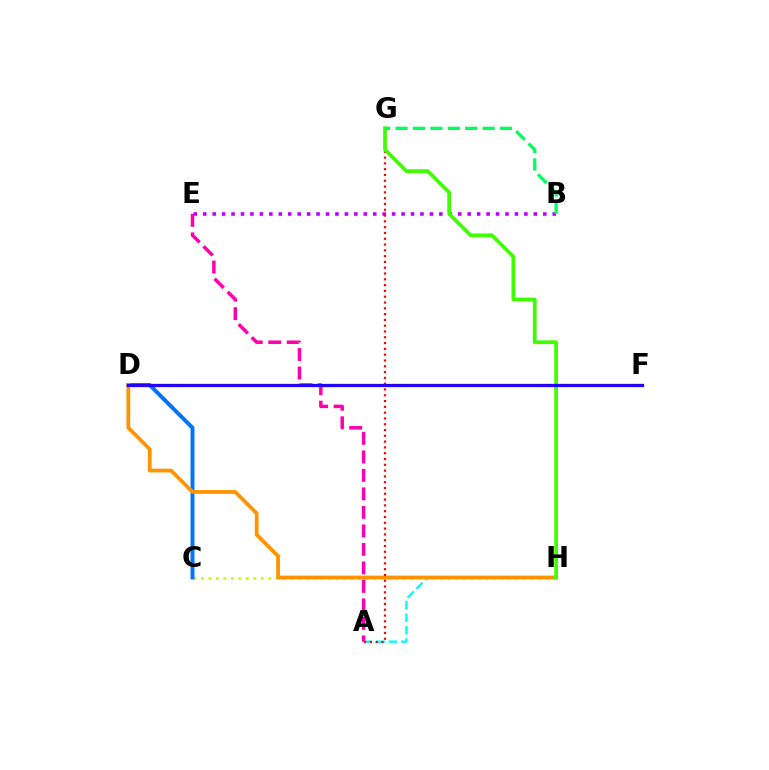{('C', 'H'): [{'color': '#d1ff00', 'line_style': 'dotted', 'thickness': 2.03}], ('A', 'H'): [{'color': '#00fff6', 'line_style': 'dashed', 'thickness': 1.69}], ('C', 'D'): [{'color': '#0074ff', 'line_style': 'solid', 'thickness': 2.85}], ('D', 'H'): [{'color': '#ff9400', 'line_style': 'solid', 'thickness': 2.72}], ('B', 'E'): [{'color': '#b900ff', 'line_style': 'dotted', 'thickness': 2.57}], ('A', 'G'): [{'color': '#ff0000', 'line_style': 'dotted', 'thickness': 1.57}], ('G', 'H'): [{'color': '#3dff00', 'line_style': 'solid', 'thickness': 2.68}], ('A', 'E'): [{'color': '#ff00ac', 'line_style': 'dashed', 'thickness': 2.51}], ('D', 'F'): [{'color': '#2500ff', 'line_style': 'solid', 'thickness': 2.35}], ('B', 'G'): [{'color': '#00ff5c', 'line_style': 'dashed', 'thickness': 2.37}]}